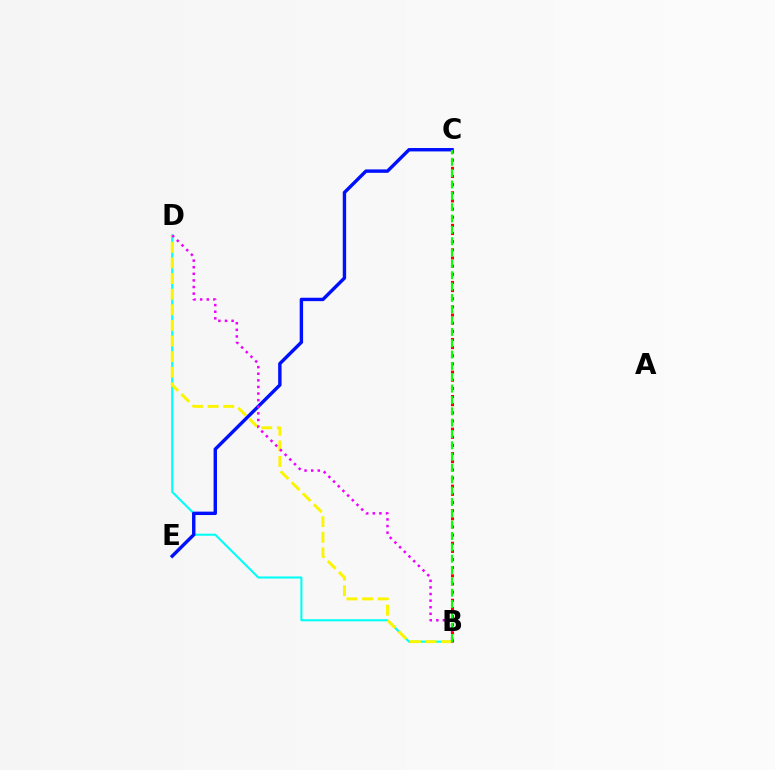{('B', 'D'): [{'color': '#00fff6', 'line_style': 'solid', 'thickness': 1.5}, {'color': '#fcf500', 'line_style': 'dashed', 'thickness': 2.12}, {'color': '#ee00ff', 'line_style': 'dotted', 'thickness': 1.79}], ('C', 'E'): [{'color': '#0010ff', 'line_style': 'solid', 'thickness': 2.45}], ('B', 'C'): [{'color': '#ff0000', 'line_style': 'dotted', 'thickness': 2.21}, {'color': '#08ff00', 'line_style': 'dashed', 'thickness': 1.54}]}